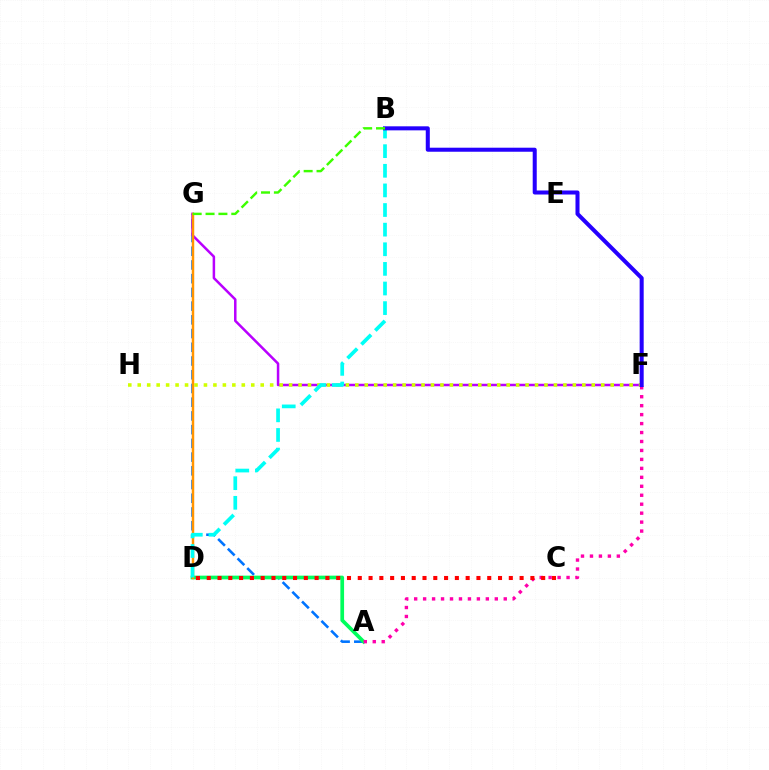{('A', 'G'): [{'color': '#0074ff', 'line_style': 'dashed', 'thickness': 1.86}], ('F', 'G'): [{'color': '#b900ff', 'line_style': 'solid', 'thickness': 1.8}], ('A', 'D'): [{'color': '#00ff5c', 'line_style': 'solid', 'thickness': 2.67}], ('D', 'G'): [{'color': '#ff9400', 'line_style': 'solid', 'thickness': 1.77}], ('F', 'H'): [{'color': '#d1ff00', 'line_style': 'dotted', 'thickness': 2.57}], ('A', 'F'): [{'color': '#ff00ac', 'line_style': 'dotted', 'thickness': 2.43}], ('B', 'D'): [{'color': '#00fff6', 'line_style': 'dashed', 'thickness': 2.67}], ('C', 'D'): [{'color': '#ff0000', 'line_style': 'dotted', 'thickness': 2.93}], ('B', 'F'): [{'color': '#2500ff', 'line_style': 'solid', 'thickness': 2.9}], ('B', 'G'): [{'color': '#3dff00', 'line_style': 'dashed', 'thickness': 1.75}]}